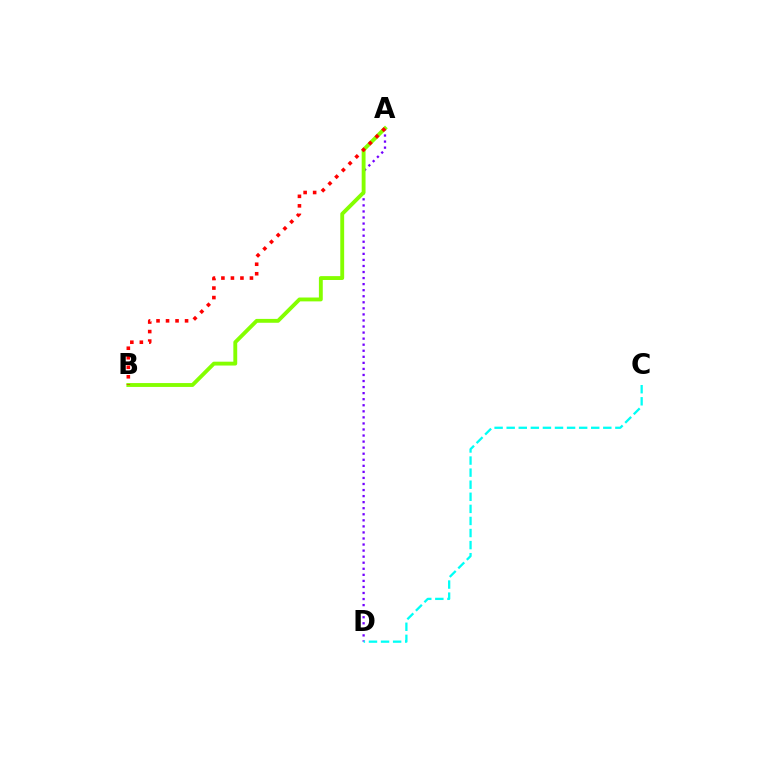{('A', 'D'): [{'color': '#7200ff', 'line_style': 'dotted', 'thickness': 1.65}], ('C', 'D'): [{'color': '#00fff6', 'line_style': 'dashed', 'thickness': 1.64}], ('A', 'B'): [{'color': '#84ff00', 'line_style': 'solid', 'thickness': 2.78}, {'color': '#ff0000', 'line_style': 'dotted', 'thickness': 2.58}]}